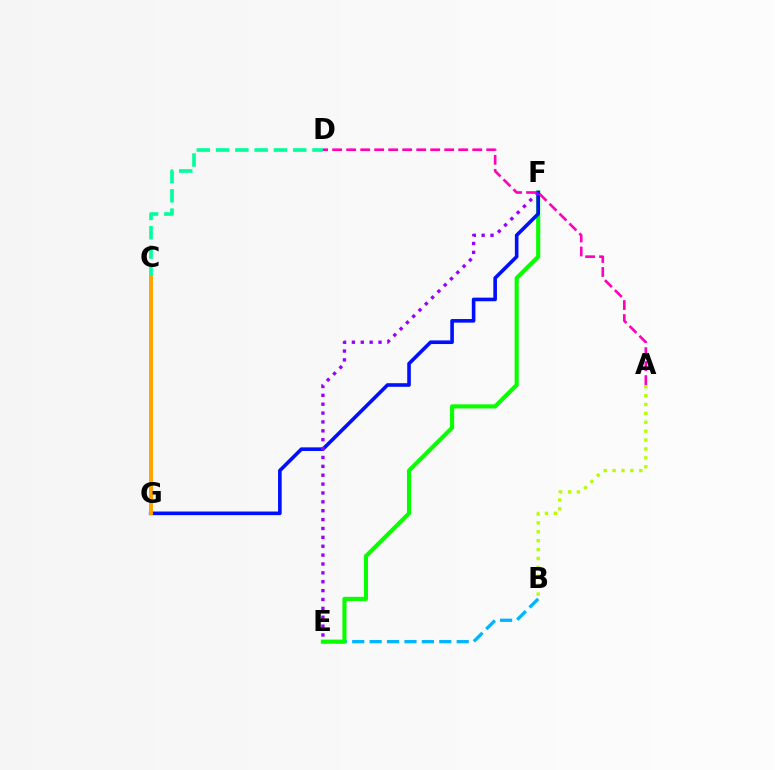{('B', 'E'): [{'color': '#00b5ff', 'line_style': 'dashed', 'thickness': 2.37}], ('E', 'F'): [{'color': '#08ff00', 'line_style': 'solid', 'thickness': 2.97}, {'color': '#9b00ff', 'line_style': 'dotted', 'thickness': 2.41}], ('F', 'G'): [{'color': '#0010ff', 'line_style': 'solid', 'thickness': 2.6}], ('C', 'D'): [{'color': '#00ff9d', 'line_style': 'dashed', 'thickness': 2.62}], ('C', 'G'): [{'color': '#ff0000', 'line_style': 'solid', 'thickness': 1.61}, {'color': '#ffa500', 'line_style': 'solid', 'thickness': 2.8}], ('A', 'B'): [{'color': '#b3ff00', 'line_style': 'dotted', 'thickness': 2.42}], ('A', 'D'): [{'color': '#ff00bd', 'line_style': 'dashed', 'thickness': 1.9}]}